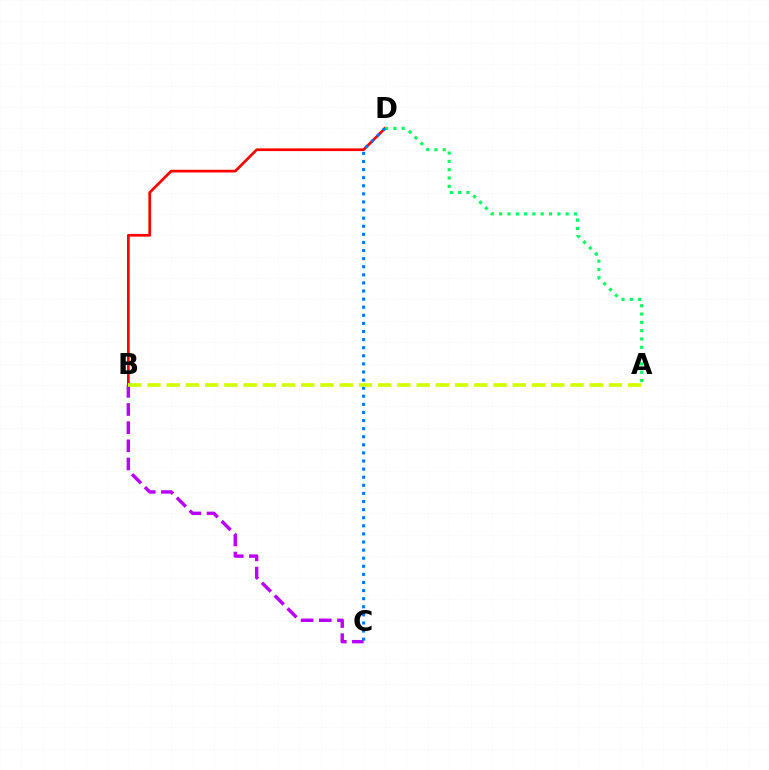{('B', 'C'): [{'color': '#b900ff', 'line_style': 'dashed', 'thickness': 2.47}], ('B', 'D'): [{'color': '#ff0000', 'line_style': 'solid', 'thickness': 1.96}], ('A', 'D'): [{'color': '#00ff5c', 'line_style': 'dotted', 'thickness': 2.26}], ('C', 'D'): [{'color': '#0074ff', 'line_style': 'dotted', 'thickness': 2.2}], ('A', 'B'): [{'color': '#d1ff00', 'line_style': 'dashed', 'thickness': 2.61}]}